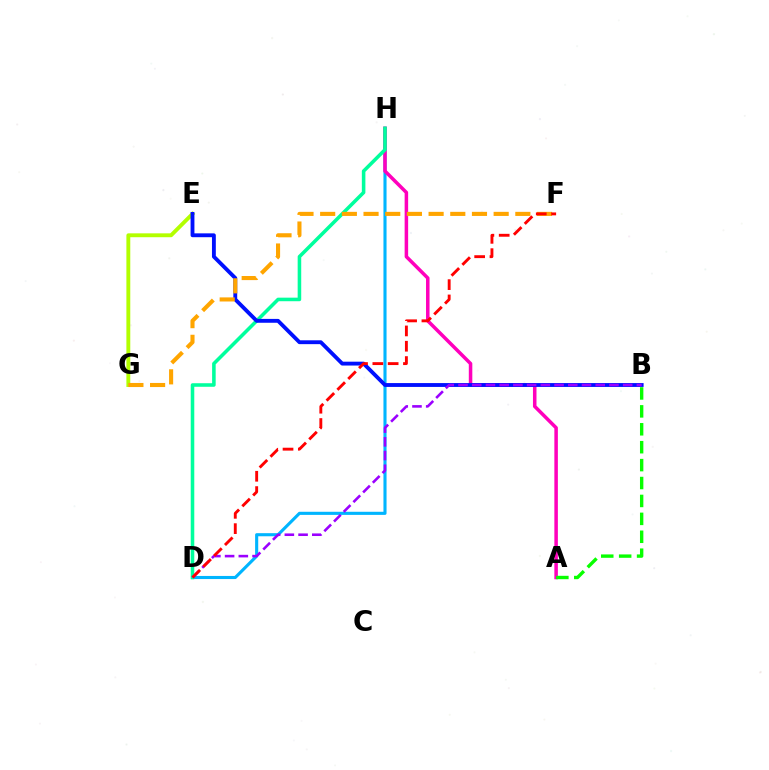{('D', 'H'): [{'color': '#00b5ff', 'line_style': 'solid', 'thickness': 2.23}, {'color': '#00ff9d', 'line_style': 'solid', 'thickness': 2.56}], ('E', 'G'): [{'color': '#b3ff00', 'line_style': 'solid', 'thickness': 2.79}], ('A', 'H'): [{'color': '#ff00bd', 'line_style': 'solid', 'thickness': 2.53}], ('B', 'E'): [{'color': '#0010ff', 'line_style': 'solid', 'thickness': 2.77}], ('B', 'D'): [{'color': '#9b00ff', 'line_style': 'dashed', 'thickness': 1.86}], ('A', 'B'): [{'color': '#08ff00', 'line_style': 'dashed', 'thickness': 2.43}], ('F', 'G'): [{'color': '#ffa500', 'line_style': 'dashed', 'thickness': 2.95}], ('D', 'F'): [{'color': '#ff0000', 'line_style': 'dashed', 'thickness': 2.08}]}